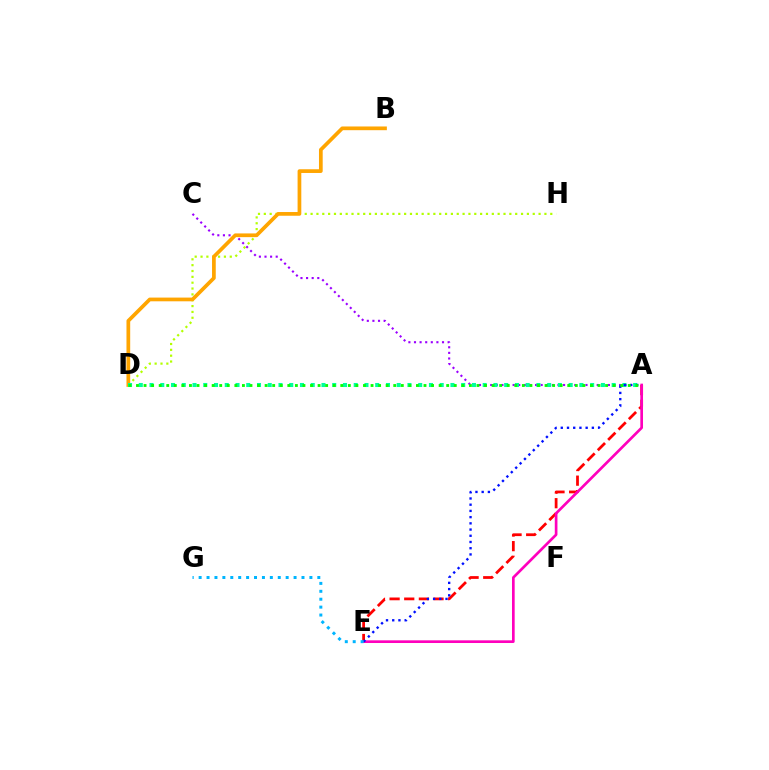{('A', 'C'): [{'color': '#9b00ff', 'line_style': 'dotted', 'thickness': 1.52}], ('D', 'H'): [{'color': '#b3ff00', 'line_style': 'dotted', 'thickness': 1.59}], ('A', 'E'): [{'color': '#ff0000', 'line_style': 'dashed', 'thickness': 1.99}, {'color': '#ff00bd', 'line_style': 'solid', 'thickness': 1.93}, {'color': '#0010ff', 'line_style': 'dotted', 'thickness': 1.69}], ('B', 'D'): [{'color': '#ffa500', 'line_style': 'solid', 'thickness': 2.68}], ('A', 'D'): [{'color': '#00ff9d', 'line_style': 'dotted', 'thickness': 2.92}, {'color': '#08ff00', 'line_style': 'dotted', 'thickness': 2.06}], ('E', 'G'): [{'color': '#00b5ff', 'line_style': 'dotted', 'thickness': 2.15}]}